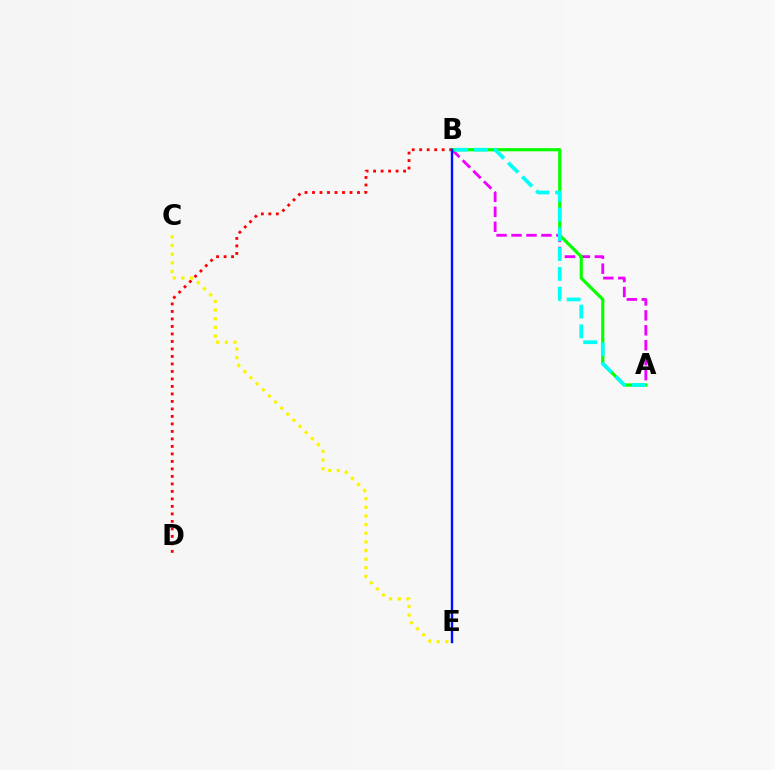{('A', 'B'): [{'color': '#ee00ff', 'line_style': 'dashed', 'thickness': 2.03}, {'color': '#08ff00', 'line_style': 'solid', 'thickness': 2.28}, {'color': '#00fff6', 'line_style': 'dashed', 'thickness': 2.68}], ('B', 'D'): [{'color': '#ff0000', 'line_style': 'dotted', 'thickness': 2.04}], ('B', 'E'): [{'color': '#0010ff', 'line_style': 'solid', 'thickness': 1.75}], ('C', 'E'): [{'color': '#fcf500', 'line_style': 'dotted', 'thickness': 2.35}]}